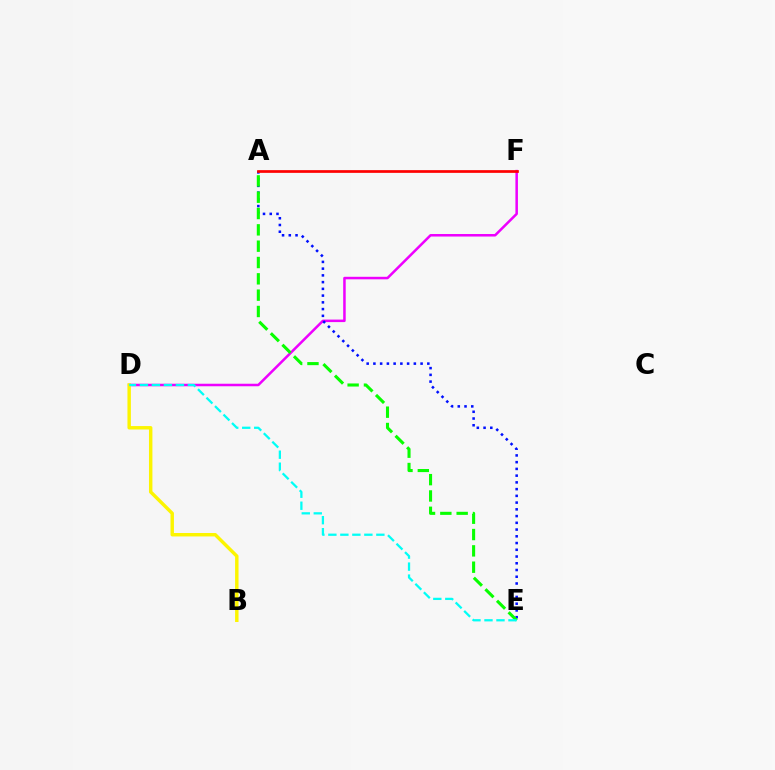{('D', 'F'): [{'color': '#ee00ff', 'line_style': 'solid', 'thickness': 1.81}], ('A', 'E'): [{'color': '#0010ff', 'line_style': 'dotted', 'thickness': 1.83}, {'color': '#08ff00', 'line_style': 'dashed', 'thickness': 2.22}], ('A', 'F'): [{'color': '#ff0000', 'line_style': 'solid', 'thickness': 1.95}], ('B', 'D'): [{'color': '#fcf500', 'line_style': 'solid', 'thickness': 2.47}], ('D', 'E'): [{'color': '#00fff6', 'line_style': 'dashed', 'thickness': 1.63}]}